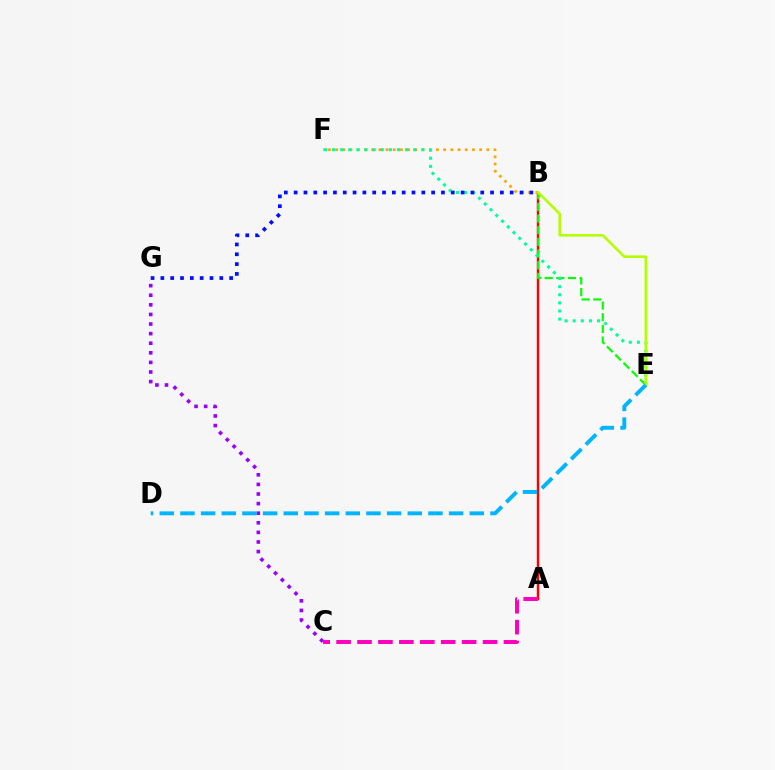{('A', 'B'): [{'color': '#ff0000', 'line_style': 'solid', 'thickness': 1.75}], ('C', 'G'): [{'color': '#9b00ff', 'line_style': 'dotted', 'thickness': 2.61}], ('B', 'F'): [{'color': '#ffa500', 'line_style': 'dotted', 'thickness': 1.96}], ('A', 'C'): [{'color': '#ff00bd', 'line_style': 'dashed', 'thickness': 2.84}], ('B', 'E'): [{'color': '#08ff00', 'line_style': 'dashed', 'thickness': 1.58}, {'color': '#b3ff00', 'line_style': 'solid', 'thickness': 1.86}], ('E', 'F'): [{'color': '#00ff9d', 'line_style': 'dotted', 'thickness': 2.2}], ('B', 'G'): [{'color': '#0010ff', 'line_style': 'dotted', 'thickness': 2.67}], ('D', 'E'): [{'color': '#00b5ff', 'line_style': 'dashed', 'thickness': 2.81}]}